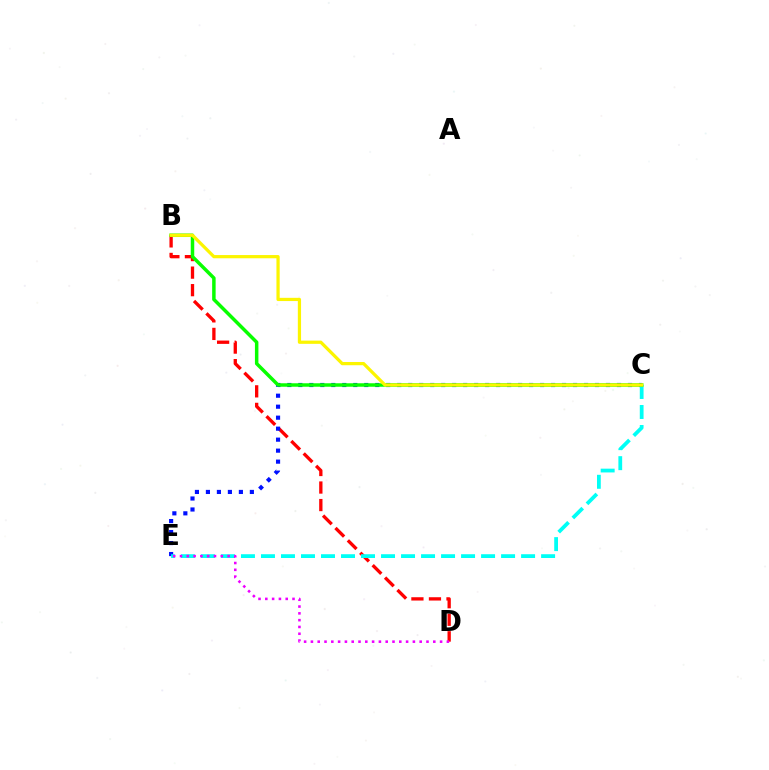{('B', 'D'): [{'color': '#ff0000', 'line_style': 'dashed', 'thickness': 2.38}], ('C', 'E'): [{'color': '#0010ff', 'line_style': 'dotted', 'thickness': 2.99}, {'color': '#00fff6', 'line_style': 'dashed', 'thickness': 2.72}], ('B', 'C'): [{'color': '#08ff00', 'line_style': 'solid', 'thickness': 2.5}, {'color': '#fcf500', 'line_style': 'solid', 'thickness': 2.33}], ('D', 'E'): [{'color': '#ee00ff', 'line_style': 'dotted', 'thickness': 1.85}]}